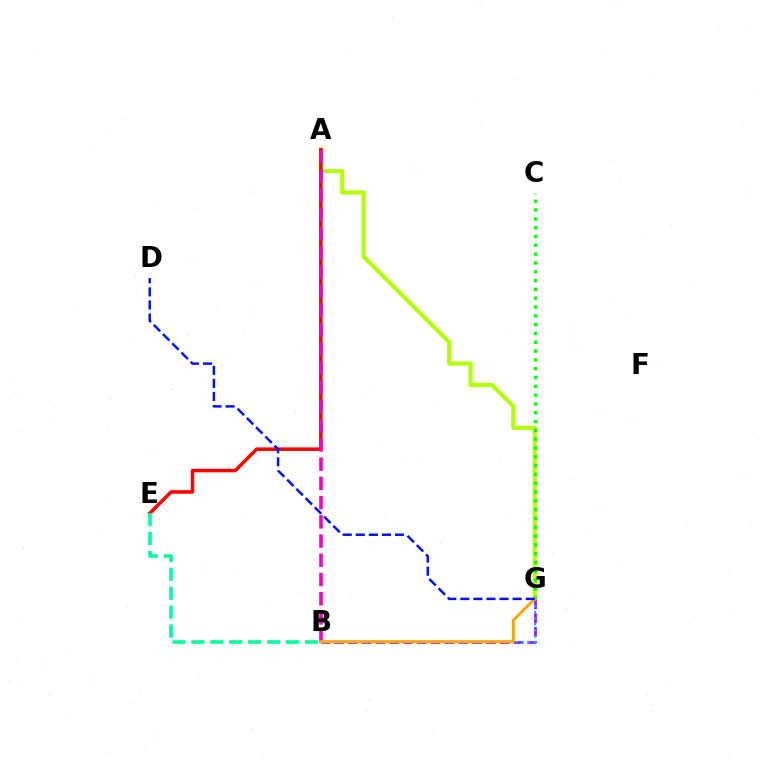{('A', 'G'): [{'color': '#b3ff00', 'line_style': 'solid', 'thickness': 2.98}], ('B', 'G'): [{'color': '#9b00ff', 'line_style': 'dashed', 'thickness': 1.88}, {'color': '#00b5ff', 'line_style': 'dotted', 'thickness': 1.64}, {'color': '#ffa500', 'line_style': 'solid', 'thickness': 2.11}], ('A', 'E'): [{'color': '#ff0000', 'line_style': 'solid', 'thickness': 2.54}], ('C', 'G'): [{'color': '#08ff00', 'line_style': 'dotted', 'thickness': 2.39}], ('A', 'B'): [{'color': '#ff00bd', 'line_style': 'dashed', 'thickness': 2.61}], ('B', 'E'): [{'color': '#00ff9d', 'line_style': 'dashed', 'thickness': 2.57}], ('D', 'G'): [{'color': '#0010ff', 'line_style': 'dashed', 'thickness': 1.77}]}